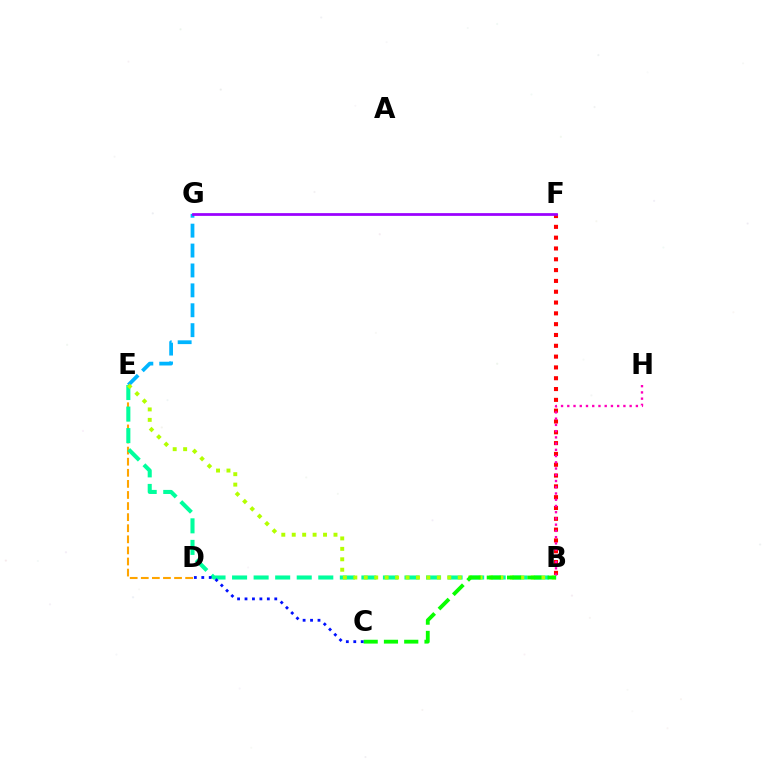{('B', 'F'): [{'color': '#ff0000', 'line_style': 'dotted', 'thickness': 2.94}], ('B', 'H'): [{'color': '#ff00bd', 'line_style': 'dotted', 'thickness': 1.69}], ('D', 'E'): [{'color': '#ffa500', 'line_style': 'dashed', 'thickness': 1.51}], ('B', 'E'): [{'color': '#00ff9d', 'line_style': 'dashed', 'thickness': 2.93}, {'color': '#b3ff00', 'line_style': 'dotted', 'thickness': 2.84}], ('E', 'G'): [{'color': '#00b5ff', 'line_style': 'dashed', 'thickness': 2.7}], ('F', 'G'): [{'color': '#9b00ff', 'line_style': 'solid', 'thickness': 1.98}], ('B', 'C'): [{'color': '#08ff00', 'line_style': 'dashed', 'thickness': 2.75}], ('C', 'D'): [{'color': '#0010ff', 'line_style': 'dotted', 'thickness': 2.02}]}